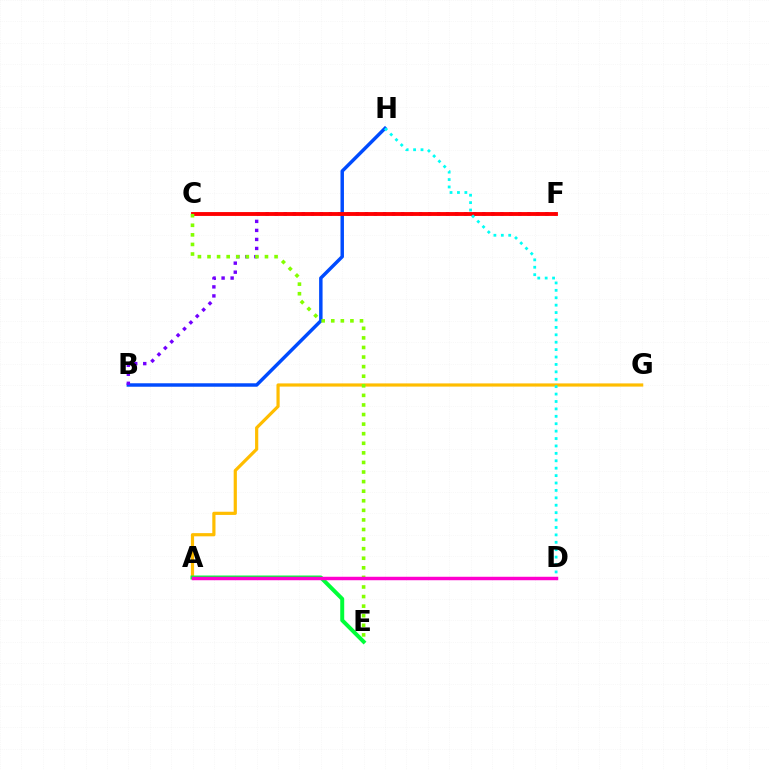{('B', 'H'): [{'color': '#004bff', 'line_style': 'solid', 'thickness': 2.49}], ('B', 'F'): [{'color': '#7200ff', 'line_style': 'dotted', 'thickness': 2.45}], ('C', 'F'): [{'color': '#ff0000', 'line_style': 'solid', 'thickness': 2.78}], ('A', 'G'): [{'color': '#ffbd00', 'line_style': 'solid', 'thickness': 2.3}], ('A', 'E'): [{'color': '#00ff39', 'line_style': 'solid', 'thickness': 2.86}], ('D', 'H'): [{'color': '#00fff6', 'line_style': 'dotted', 'thickness': 2.01}], ('C', 'E'): [{'color': '#84ff00', 'line_style': 'dotted', 'thickness': 2.6}], ('A', 'D'): [{'color': '#ff00cf', 'line_style': 'solid', 'thickness': 2.49}]}